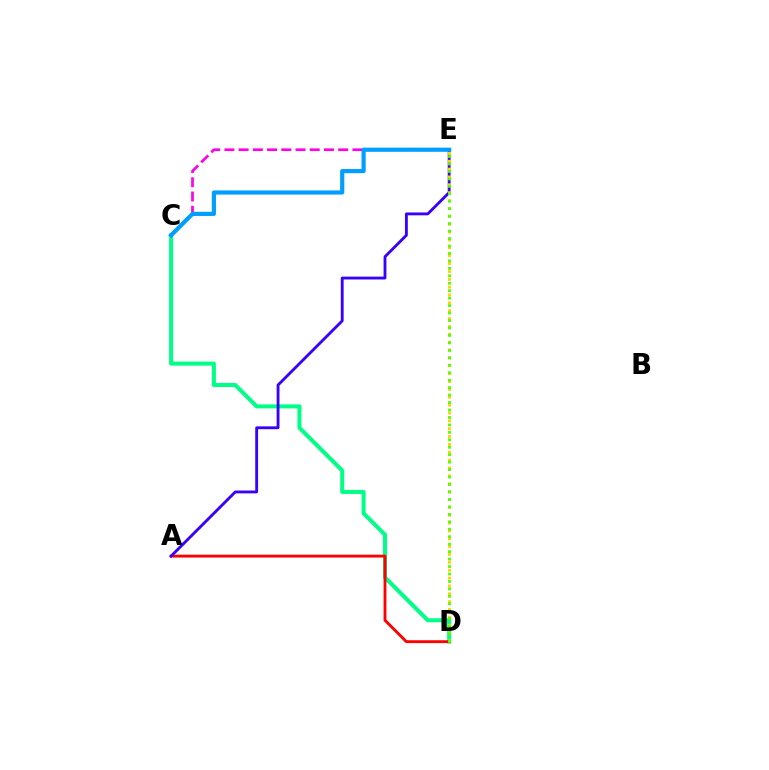{('C', 'D'): [{'color': '#00ff86', 'line_style': 'solid', 'thickness': 2.9}], ('A', 'D'): [{'color': '#ff0000', 'line_style': 'solid', 'thickness': 2.06}], ('A', 'E'): [{'color': '#3700ff', 'line_style': 'solid', 'thickness': 2.05}], ('D', 'E'): [{'color': '#ffd500', 'line_style': 'dotted', 'thickness': 2.14}, {'color': '#4fff00', 'line_style': 'dotted', 'thickness': 2.03}], ('C', 'E'): [{'color': '#ff00ed', 'line_style': 'dashed', 'thickness': 1.93}, {'color': '#009eff', 'line_style': 'solid', 'thickness': 2.99}]}